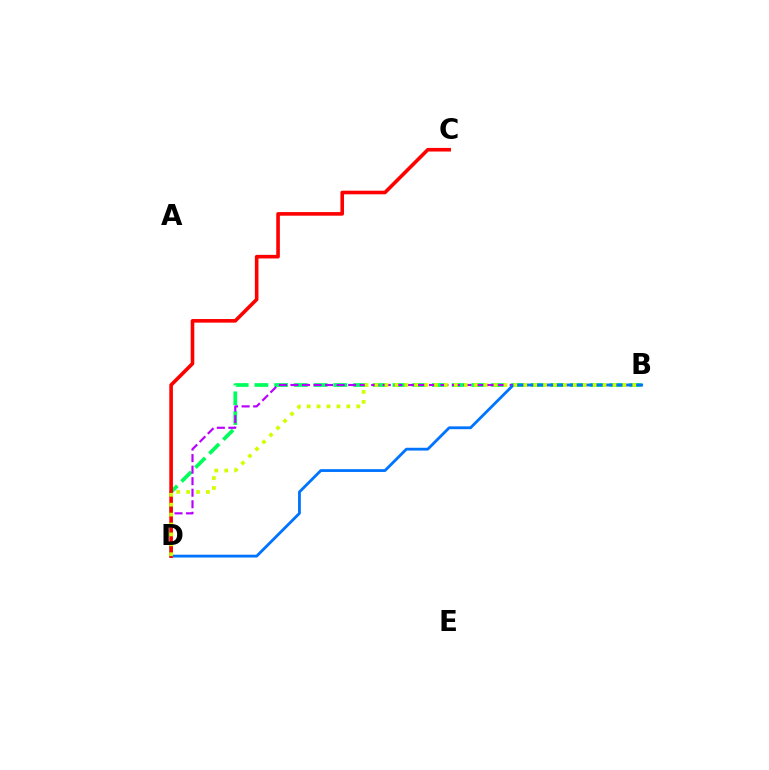{('B', 'D'): [{'color': '#00ff5c', 'line_style': 'dashed', 'thickness': 2.68}, {'color': '#b900ff', 'line_style': 'dashed', 'thickness': 1.57}, {'color': '#0074ff', 'line_style': 'solid', 'thickness': 2.03}, {'color': '#d1ff00', 'line_style': 'dotted', 'thickness': 2.69}], ('C', 'D'): [{'color': '#ff0000', 'line_style': 'solid', 'thickness': 2.59}]}